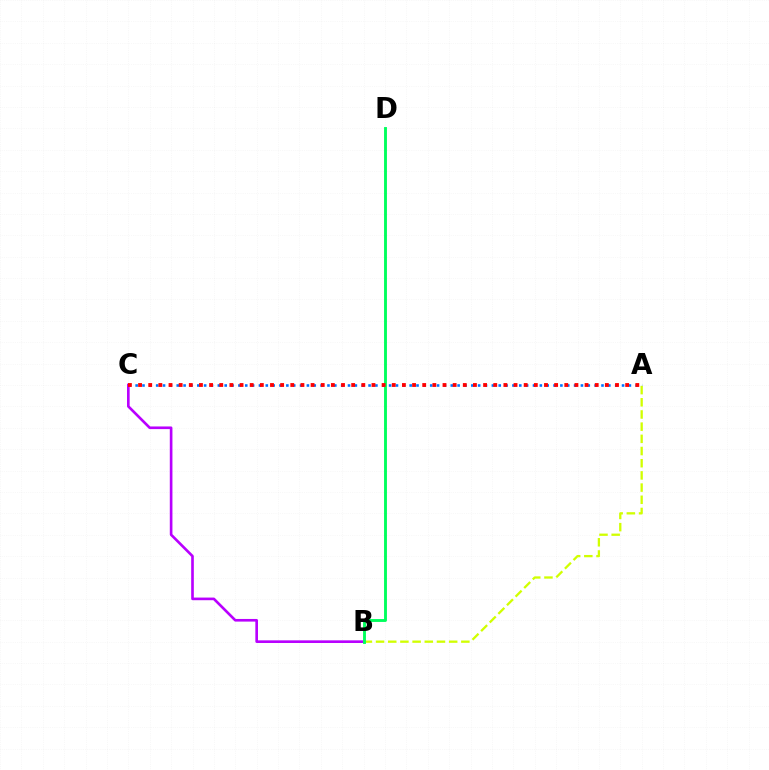{('A', 'C'): [{'color': '#0074ff', 'line_style': 'dotted', 'thickness': 1.86}, {'color': '#ff0000', 'line_style': 'dotted', 'thickness': 2.76}], ('B', 'C'): [{'color': '#b900ff', 'line_style': 'solid', 'thickness': 1.9}], ('A', 'B'): [{'color': '#d1ff00', 'line_style': 'dashed', 'thickness': 1.66}], ('B', 'D'): [{'color': '#00ff5c', 'line_style': 'solid', 'thickness': 2.08}]}